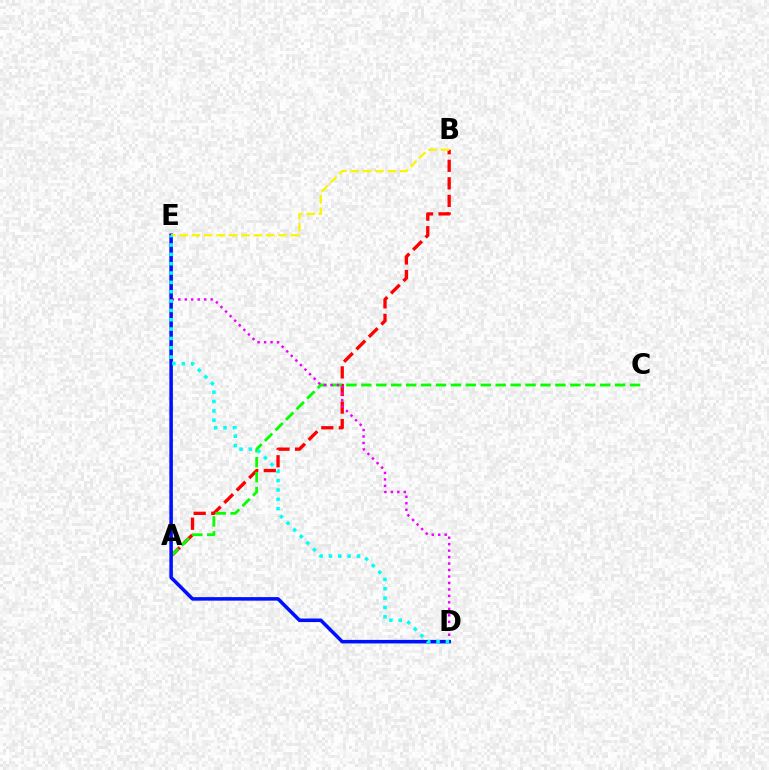{('A', 'B'): [{'color': '#ff0000', 'line_style': 'dashed', 'thickness': 2.39}], ('A', 'C'): [{'color': '#08ff00', 'line_style': 'dashed', 'thickness': 2.03}], ('D', 'E'): [{'color': '#ee00ff', 'line_style': 'dotted', 'thickness': 1.76}, {'color': '#0010ff', 'line_style': 'solid', 'thickness': 2.55}, {'color': '#00fff6', 'line_style': 'dotted', 'thickness': 2.54}], ('B', 'E'): [{'color': '#fcf500', 'line_style': 'dashed', 'thickness': 1.68}]}